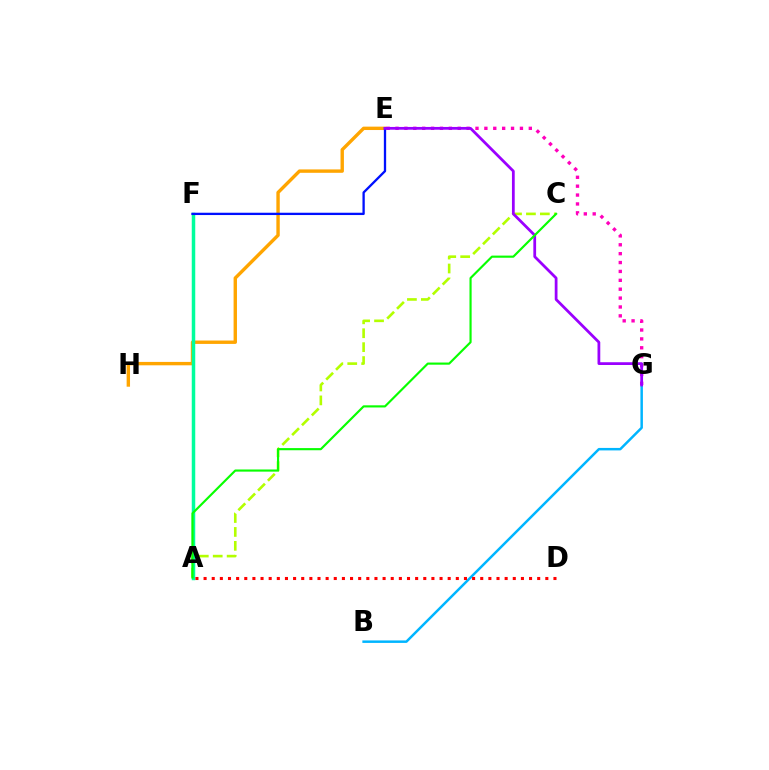{('A', 'C'): [{'color': '#b3ff00', 'line_style': 'dashed', 'thickness': 1.89}, {'color': '#08ff00', 'line_style': 'solid', 'thickness': 1.55}], ('E', 'H'): [{'color': '#ffa500', 'line_style': 'solid', 'thickness': 2.44}], ('B', 'G'): [{'color': '#00b5ff', 'line_style': 'solid', 'thickness': 1.79}], ('A', 'F'): [{'color': '#00ff9d', 'line_style': 'solid', 'thickness': 2.51}], ('E', 'F'): [{'color': '#0010ff', 'line_style': 'solid', 'thickness': 1.66}], ('A', 'D'): [{'color': '#ff0000', 'line_style': 'dotted', 'thickness': 2.21}], ('E', 'G'): [{'color': '#ff00bd', 'line_style': 'dotted', 'thickness': 2.41}, {'color': '#9b00ff', 'line_style': 'solid', 'thickness': 1.99}]}